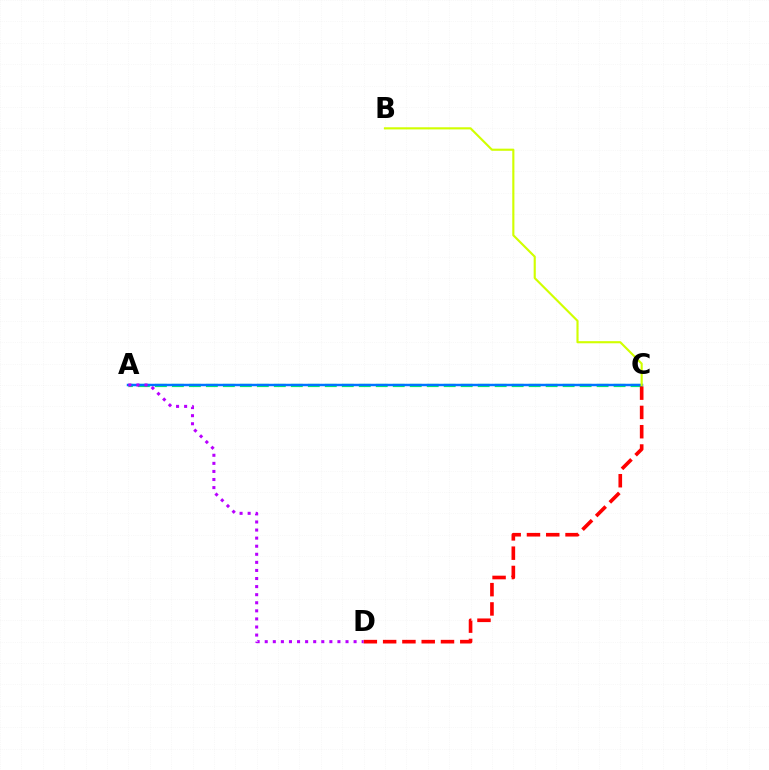{('A', 'C'): [{'color': '#00ff5c', 'line_style': 'dashed', 'thickness': 2.31}, {'color': '#0074ff', 'line_style': 'solid', 'thickness': 1.78}], ('C', 'D'): [{'color': '#ff0000', 'line_style': 'dashed', 'thickness': 2.62}], ('A', 'D'): [{'color': '#b900ff', 'line_style': 'dotted', 'thickness': 2.19}], ('B', 'C'): [{'color': '#d1ff00', 'line_style': 'solid', 'thickness': 1.54}]}